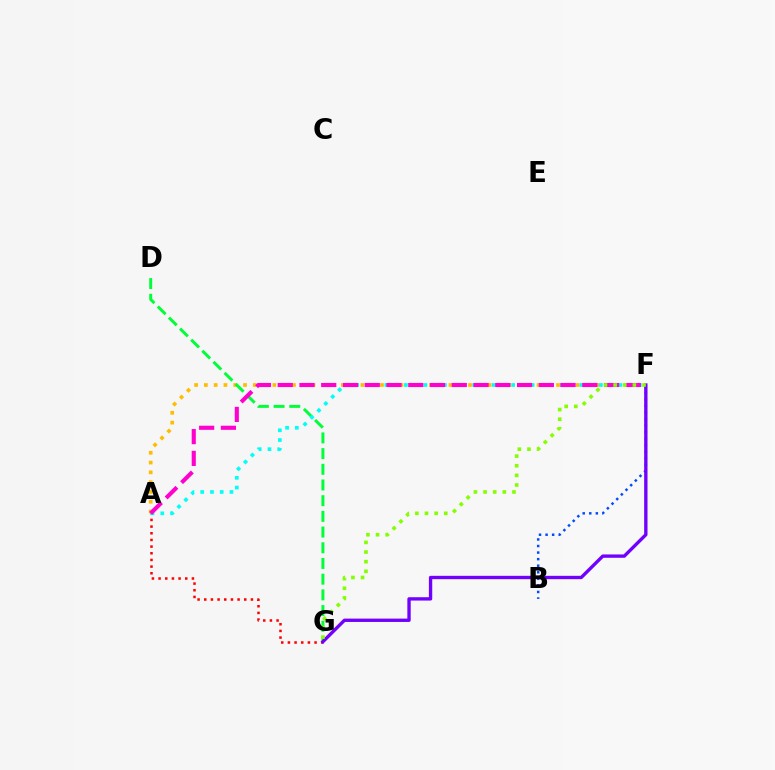{('A', 'F'): [{'color': '#ffbd00', 'line_style': 'dotted', 'thickness': 2.66}, {'color': '#00fff6', 'line_style': 'dotted', 'thickness': 2.65}, {'color': '#ff00cf', 'line_style': 'dashed', 'thickness': 2.96}], ('D', 'G'): [{'color': '#00ff39', 'line_style': 'dashed', 'thickness': 2.13}], ('B', 'F'): [{'color': '#004bff', 'line_style': 'dotted', 'thickness': 1.78}], ('A', 'G'): [{'color': '#ff0000', 'line_style': 'dotted', 'thickness': 1.81}], ('F', 'G'): [{'color': '#7200ff', 'line_style': 'solid', 'thickness': 2.41}, {'color': '#84ff00', 'line_style': 'dotted', 'thickness': 2.62}]}